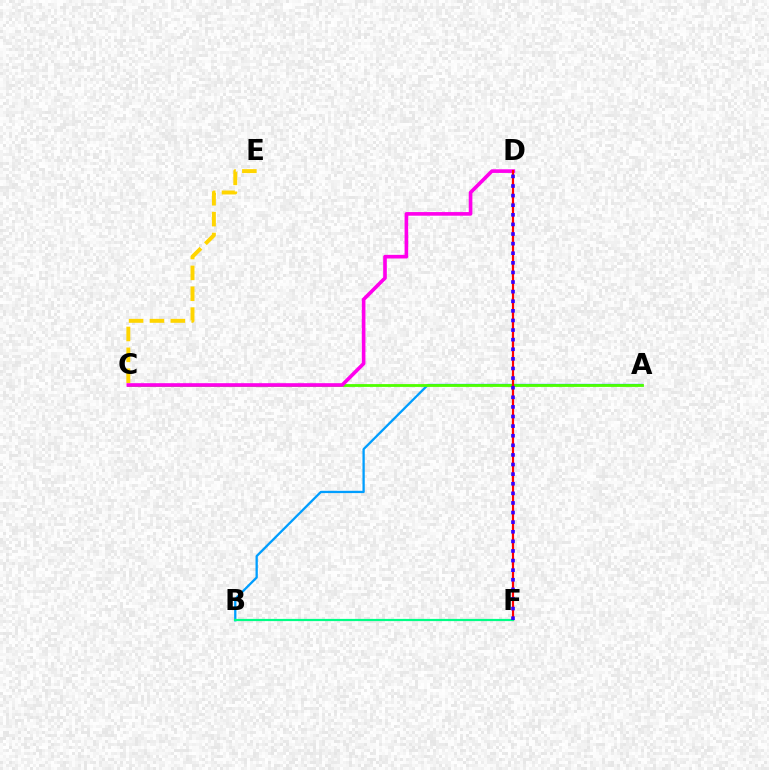{('A', 'B'): [{'color': '#009eff', 'line_style': 'solid', 'thickness': 1.65}], ('C', 'E'): [{'color': '#ffd500', 'line_style': 'dashed', 'thickness': 2.84}], ('A', 'C'): [{'color': '#4fff00', 'line_style': 'solid', 'thickness': 2.02}], ('C', 'D'): [{'color': '#ff00ed', 'line_style': 'solid', 'thickness': 2.62}], ('D', 'F'): [{'color': '#ff0000', 'line_style': 'solid', 'thickness': 1.58}, {'color': '#3700ff', 'line_style': 'dotted', 'thickness': 2.61}], ('B', 'F'): [{'color': '#00ff86', 'line_style': 'solid', 'thickness': 1.59}]}